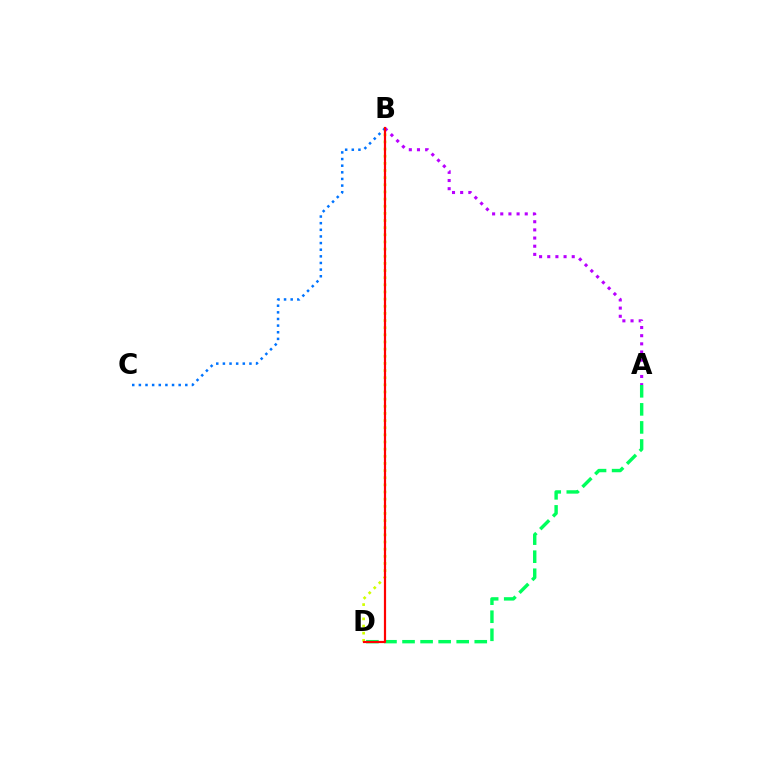{('B', 'D'): [{'color': '#d1ff00', 'line_style': 'dotted', 'thickness': 1.94}, {'color': '#ff0000', 'line_style': 'solid', 'thickness': 1.59}], ('A', 'B'): [{'color': '#b900ff', 'line_style': 'dotted', 'thickness': 2.22}], ('B', 'C'): [{'color': '#0074ff', 'line_style': 'dotted', 'thickness': 1.8}], ('A', 'D'): [{'color': '#00ff5c', 'line_style': 'dashed', 'thickness': 2.45}]}